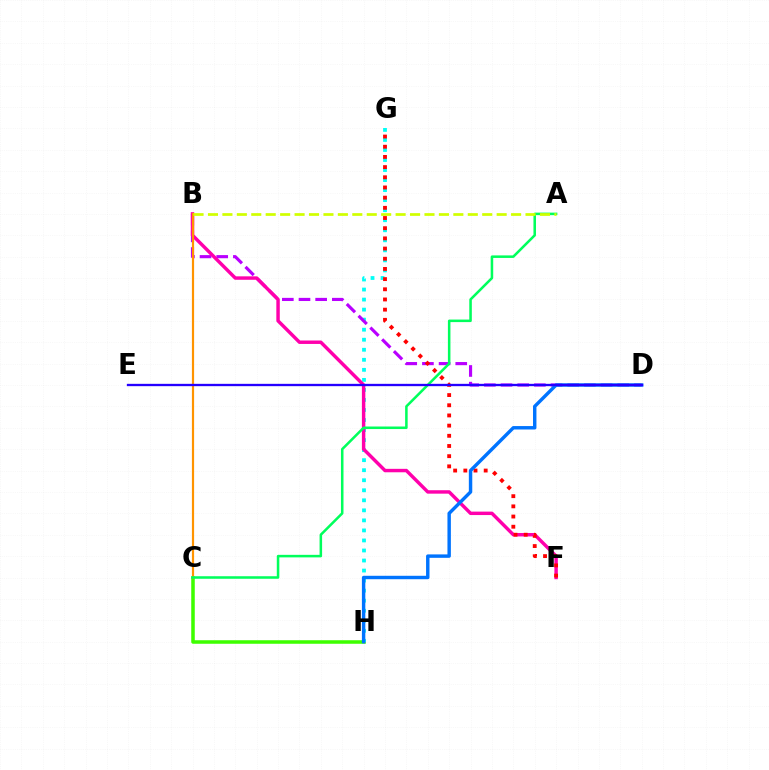{('C', 'H'): [{'color': '#3dff00', 'line_style': 'solid', 'thickness': 2.54}], ('G', 'H'): [{'color': '#00fff6', 'line_style': 'dotted', 'thickness': 2.73}], ('B', 'D'): [{'color': '#b900ff', 'line_style': 'dashed', 'thickness': 2.26}], ('B', 'F'): [{'color': '#ff00ac', 'line_style': 'solid', 'thickness': 2.48}], ('F', 'G'): [{'color': '#ff0000', 'line_style': 'dotted', 'thickness': 2.77}], ('B', 'C'): [{'color': '#ff9400', 'line_style': 'solid', 'thickness': 1.58}], ('D', 'H'): [{'color': '#0074ff', 'line_style': 'solid', 'thickness': 2.47}], ('A', 'C'): [{'color': '#00ff5c', 'line_style': 'solid', 'thickness': 1.83}], ('A', 'B'): [{'color': '#d1ff00', 'line_style': 'dashed', 'thickness': 1.96}], ('D', 'E'): [{'color': '#2500ff', 'line_style': 'solid', 'thickness': 1.68}]}